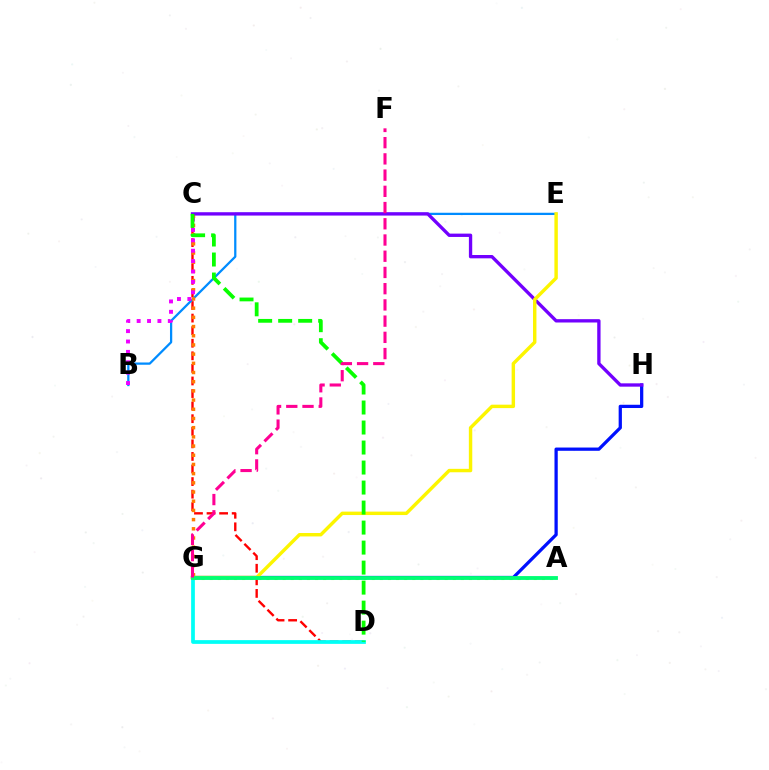{('C', 'D'): [{'color': '#ff0000', 'line_style': 'dashed', 'thickness': 1.71}, {'color': '#08ff00', 'line_style': 'dashed', 'thickness': 2.72}], ('D', 'G'): [{'color': '#00fff6', 'line_style': 'solid', 'thickness': 2.69}], ('A', 'G'): [{'color': '#84ff00', 'line_style': 'dotted', 'thickness': 2.2}, {'color': '#00ff74', 'line_style': 'solid', 'thickness': 2.77}], ('G', 'H'): [{'color': '#0010ff', 'line_style': 'solid', 'thickness': 2.34}], ('B', 'E'): [{'color': '#008cff', 'line_style': 'solid', 'thickness': 1.63}], ('C', 'G'): [{'color': '#ff7c00', 'line_style': 'dotted', 'thickness': 2.5}], ('C', 'H'): [{'color': '#7200ff', 'line_style': 'solid', 'thickness': 2.4}], ('B', 'C'): [{'color': '#ee00ff', 'line_style': 'dotted', 'thickness': 2.82}], ('E', 'G'): [{'color': '#fcf500', 'line_style': 'solid', 'thickness': 2.47}], ('F', 'G'): [{'color': '#ff0094', 'line_style': 'dashed', 'thickness': 2.2}]}